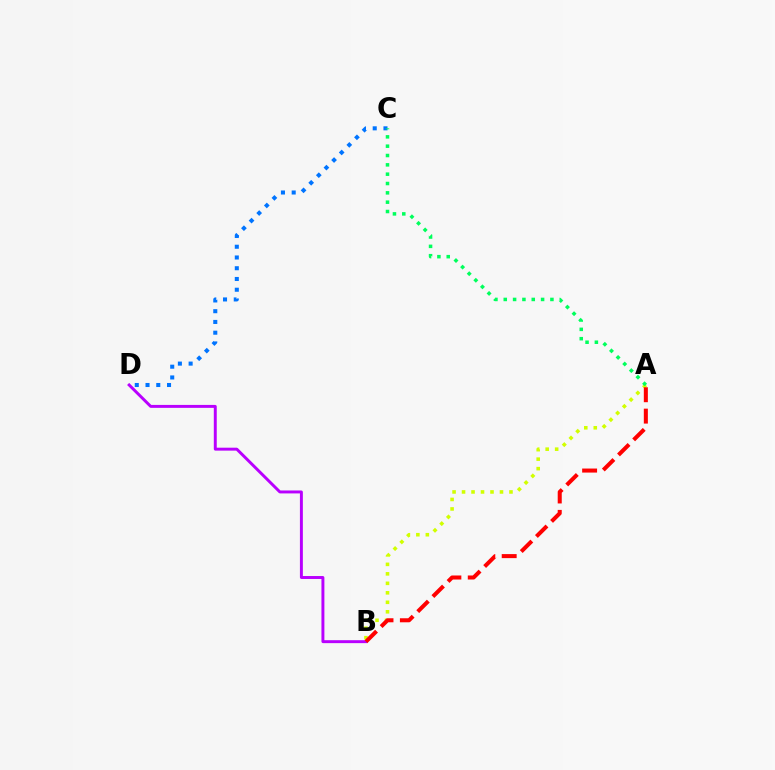{('A', 'B'): [{'color': '#d1ff00', 'line_style': 'dotted', 'thickness': 2.58}, {'color': '#ff0000', 'line_style': 'dashed', 'thickness': 2.9}], ('B', 'D'): [{'color': '#b900ff', 'line_style': 'solid', 'thickness': 2.12}], ('C', 'D'): [{'color': '#0074ff', 'line_style': 'dotted', 'thickness': 2.92}], ('A', 'C'): [{'color': '#00ff5c', 'line_style': 'dotted', 'thickness': 2.54}]}